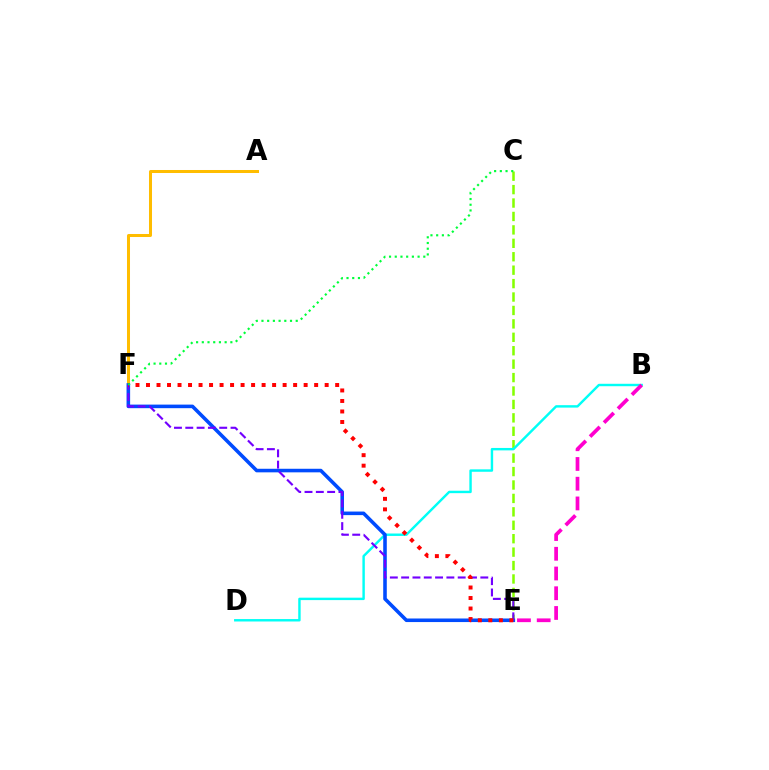{('C', 'E'): [{'color': '#84ff00', 'line_style': 'dashed', 'thickness': 1.82}], ('B', 'D'): [{'color': '#00fff6', 'line_style': 'solid', 'thickness': 1.75}], ('A', 'F'): [{'color': '#ffbd00', 'line_style': 'solid', 'thickness': 2.17}], ('E', 'F'): [{'color': '#004bff', 'line_style': 'solid', 'thickness': 2.57}, {'color': '#7200ff', 'line_style': 'dashed', 'thickness': 1.54}, {'color': '#ff0000', 'line_style': 'dotted', 'thickness': 2.86}], ('B', 'E'): [{'color': '#ff00cf', 'line_style': 'dashed', 'thickness': 2.68}], ('C', 'F'): [{'color': '#00ff39', 'line_style': 'dotted', 'thickness': 1.55}]}